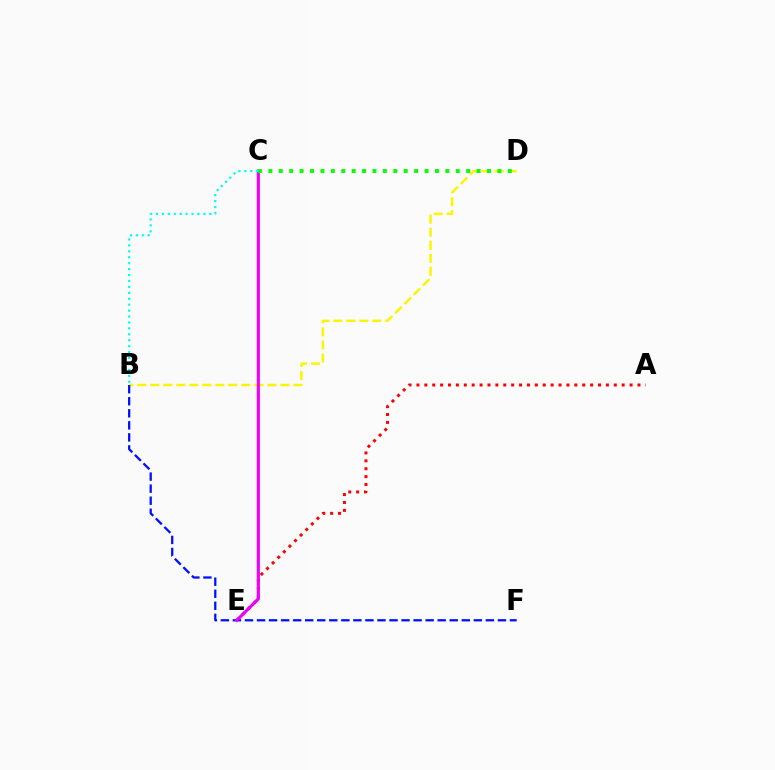{('B', 'D'): [{'color': '#fcf500', 'line_style': 'dashed', 'thickness': 1.77}], ('A', 'E'): [{'color': '#ff0000', 'line_style': 'dotted', 'thickness': 2.15}], ('B', 'F'): [{'color': '#0010ff', 'line_style': 'dashed', 'thickness': 1.64}], ('C', 'E'): [{'color': '#ee00ff', 'line_style': 'solid', 'thickness': 2.27}], ('C', 'D'): [{'color': '#08ff00', 'line_style': 'dotted', 'thickness': 2.83}], ('B', 'C'): [{'color': '#00fff6', 'line_style': 'dotted', 'thickness': 1.61}]}